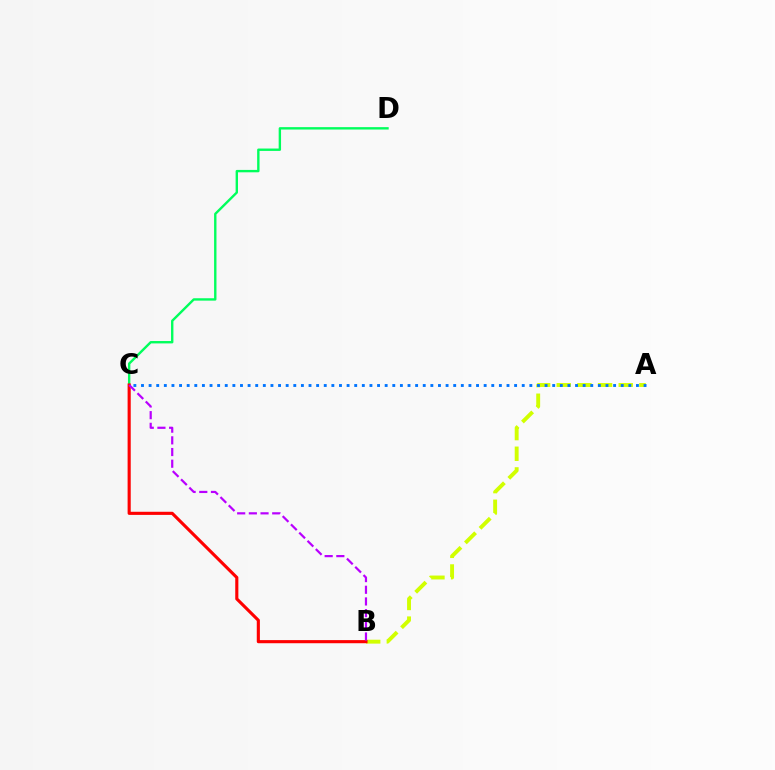{('A', 'B'): [{'color': '#d1ff00', 'line_style': 'dashed', 'thickness': 2.81}], ('C', 'D'): [{'color': '#00ff5c', 'line_style': 'solid', 'thickness': 1.72}], ('B', 'C'): [{'color': '#ff0000', 'line_style': 'solid', 'thickness': 2.25}, {'color': '#b900ff', 'line_style': 'dashed', 'thickness': 1.59}], ('A', 'C'): [{'color': '#0074ff', 'line_style': 'dotted', 'thickness': 2.07}]}